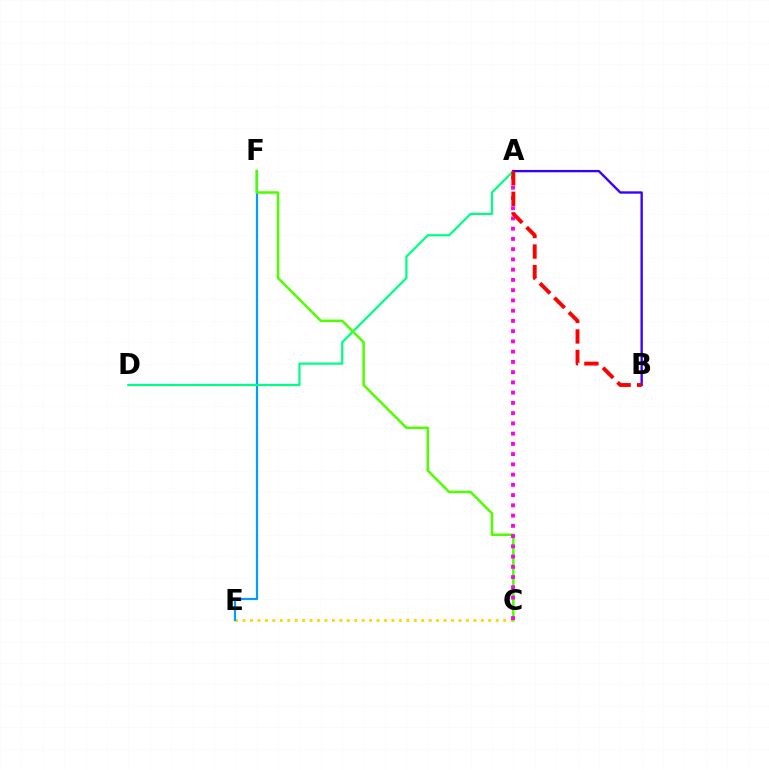{('C', 'E'): [{'color': '#ffd500', 'line_style': 'dotted', 'thickness': 2.02}], ('E', 'F'): [{'color': '#009eff', 'line_style': 'solid', 'thickness': 1.59}], ('A', 'D'): [{'color': '#00ff86', 'line_style': 'solid', 'thickness': 1.61}], ('C', 'F'): [{'color': '#4fff00', 'line_style': 'solid', 'thickness': 1.81}], ('A', 'C'): [{'color': '#ff00ed', 'line_style': 'dotted', 'thickness': 2.78}], ('A', 'B'): [{'color': '#3700ff', 'line_style': 'solid', 'thickness': 1.69}, {'color': '#ff0000', 'line_style': 'dashed', 'thickness': 2.79}]}